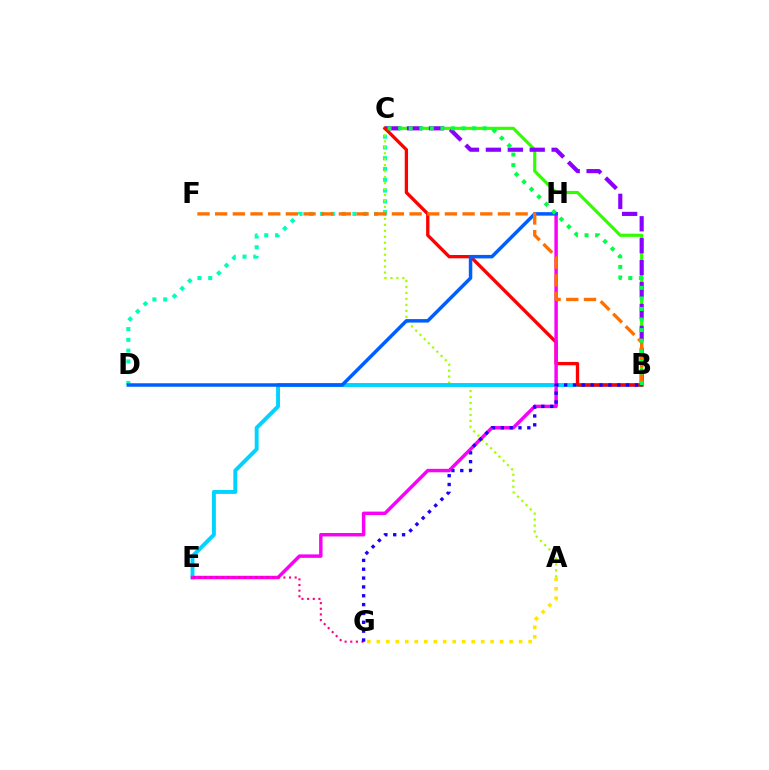{('C', 'D'): [{'color': '#00ffbb', 'line_style': 'dotted', 'thickness': 2.93}], ('B', 'C'): [{'color': '#31ff00', 'line_style': 'solid', 'thickness': 2.27}, {'color': '#8a00ff', 'line_style': 'dashed', 'thickness': 2.98}, {'color': '#ff0000', 'line_style': 'solid', 'thickness': 2.39}, {'color': '#00ff45', 'line_style': 'dotted', 'thickness': 2.87}], ('A', 'C'): [{'color': '#a2ff00', 'line_style': 'dotted', 'thickness': 1.62}], ('B', 'E'): [{'color': '#00d3ff', 'line_style': 'solid', 'thickness': 2.82}], ('E', 'H'): [{'color': '#fa00f9', 'line_style': 'solid', 'thickness': 2.48}], ('A', 'G'): [{'color': '#ffe600', 'line_style': 'dotted', 'thickness': 2.58}], ('D', 'H'): [{'color': '#005dff', 'line_style': 'solid', 'thickness': 2.51}], ('E', 'G'): [{'color': '#ff0088', 'line_style': 'dotted', 'thickness': 1.53}], ('B', 'F'): [{'color': '#ff7000', 'line_style': 'dashed', 'thickness': 2.4}], ('B', 'G'): [{'color': '#1900ff', 'line_style': 'dotted', 'thickness': 2.4}]}